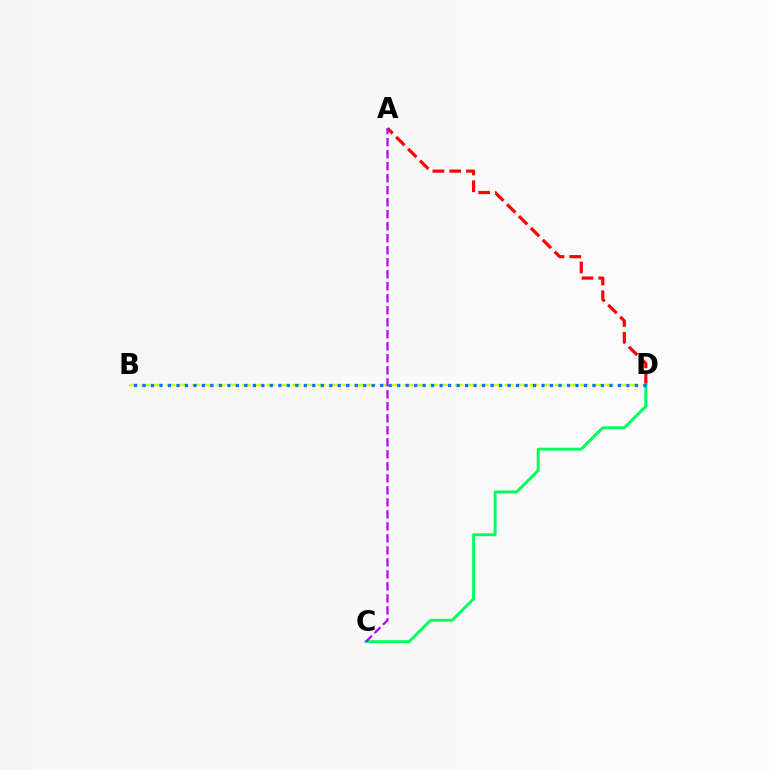{('A', 'D'): [{'color': '#ff0000', 'line_style': 'dashed', 'thickness': 2.28}], ('C', 'D'): [{'color': '#00ff5c', 'line_style': 'solid', 'thickness': 2.11}], ('B', 'D'): [{'color': '#d1ff00', 'line_style': 'dashed', 'thickness': 1.7}, {'color': '#0074ff', 'line_style': 'dotted', 'thickness': 2.31}], ('A', 'C'): [{'color': '#b900ff', 'line_style': 'dashed', 'thickness': 1.63}]}